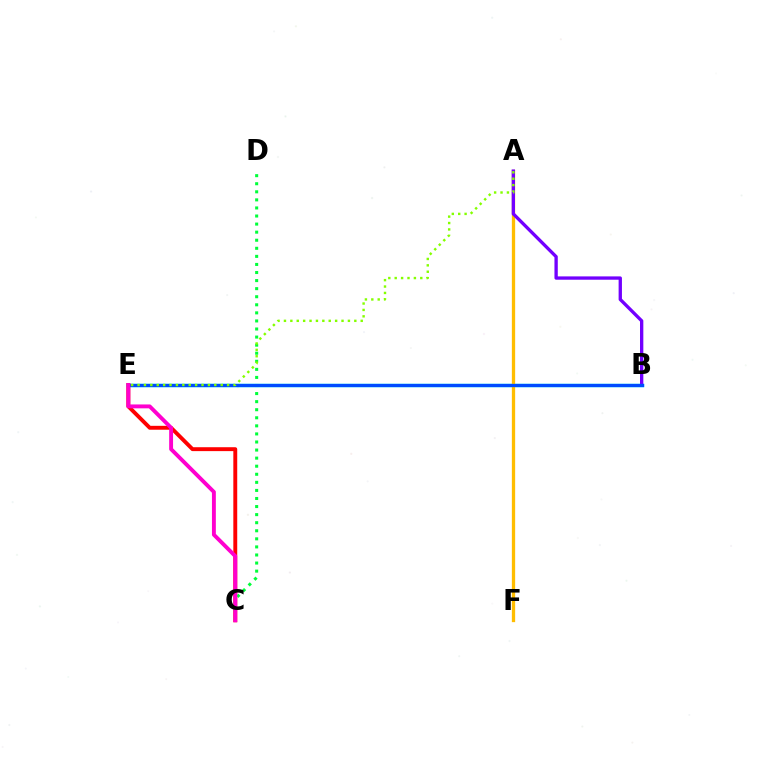{('C', 'E'): [{'color': '#ff0000', 'line_style': 'solid', 'thickness': 2.81}, {'color': '#ff00cf', 'line_style': 'solid', 'thickness': 2.8}], ('B', 'E'): [{'color': '#00fff6', 'line_style': 'solid', 'thickness': 2.46}, {'color': '#004bff', 'line_style': 'solid', 'thickness': 2.36}], ('A', 'F'): [{'color': '#ffbd00', 'line_style': 'solid', 'thickness': 2.37}], ('A', 'B'): [{'color': '#7200ff', 'line_style': 'solid', 'thickness': 2.39}], ('C', 'D'): [{'color': '#00ff39', 'line_style': 'dotted', 'thickness': 2.19}], ('A', 'E'): [{'color': '#84ff00', 'line_style': 'dotted', 'thickness': 1.74}]}